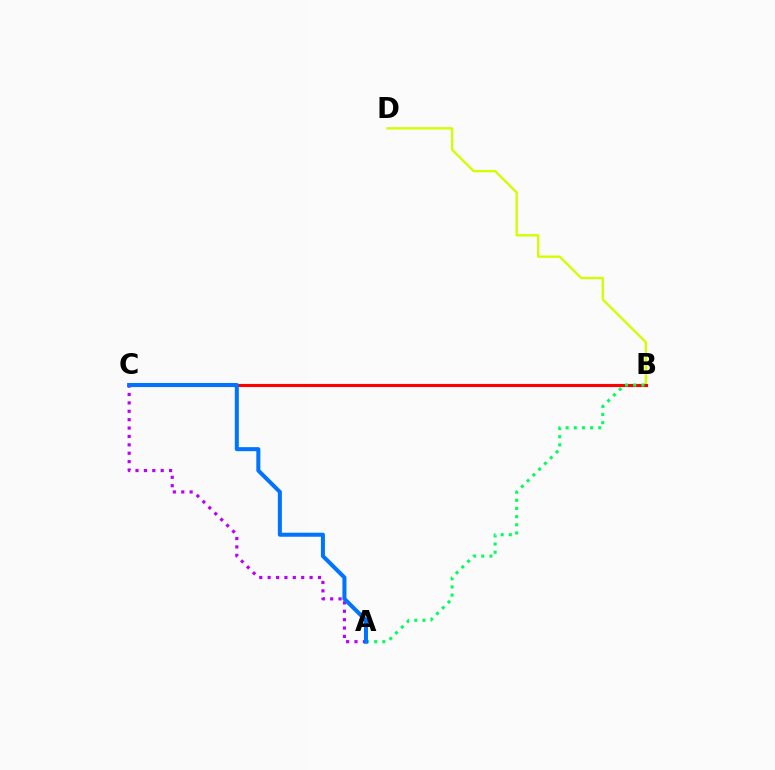{('B', 'D'): [{'color': '#d1ff00', 'line_style': 'solid', 'thickness': 1.69}], ('A', 'C'): [{'color': '#b900ff', 'line_style': 'dotted', 'thickness': 2.28}, {'color': '#0074ff', 'line_style': 'solid', 'thickness': 2.9}], ('B', 'C'): [{'color': '#ff0000', 'line_style': 'solid', 'thickness': 2.24}], ('A', 'B'): [{'color': '#00ff5c', 'line_style': 'dotted', 'thickness': 2.22}]}